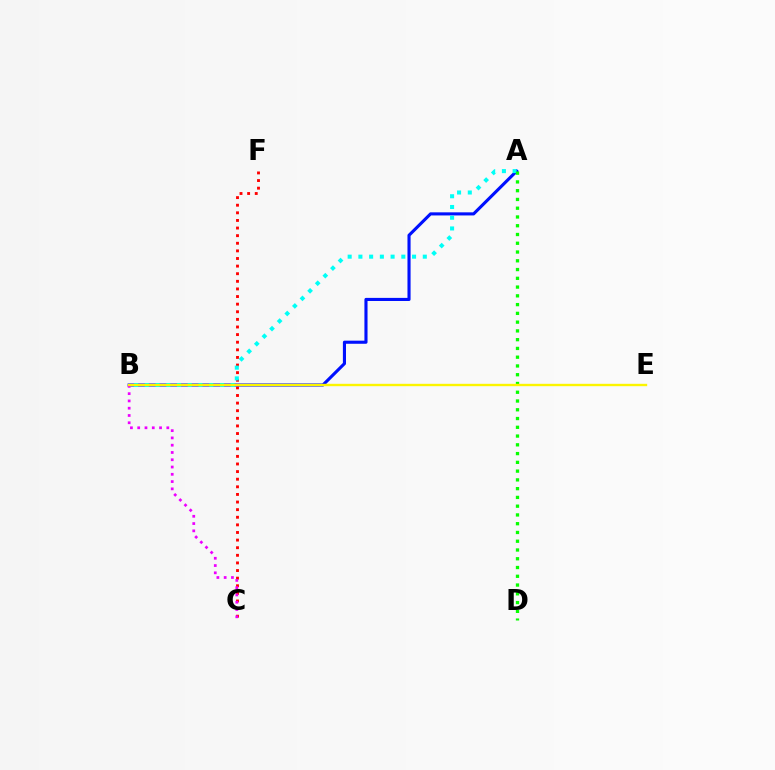{('C', 'F'): [{'color': '#ff0000', 'line_style': 'dotted', 'thickness': 2.07}], ('A', 'B'): [{'color': '#0010ff', 'line_style': 'solid', 'thickness': 2.24}, {'color': '#00fff6', 'line_style': 'dotted', 'thickness': 2.92}], ('B', 'C'): [{'color': '#ee00ff', 'line_style': 'dotted', 'thickness': 1.98}], ('A', 'D'): [{'color': '#08ff00', 'line_style': 'dotted', 'thickness': 2.38}], ('B', 'E'): [{'color': '#fcf500', 'line_style': 'solid', 'thickness': 1.71}]}